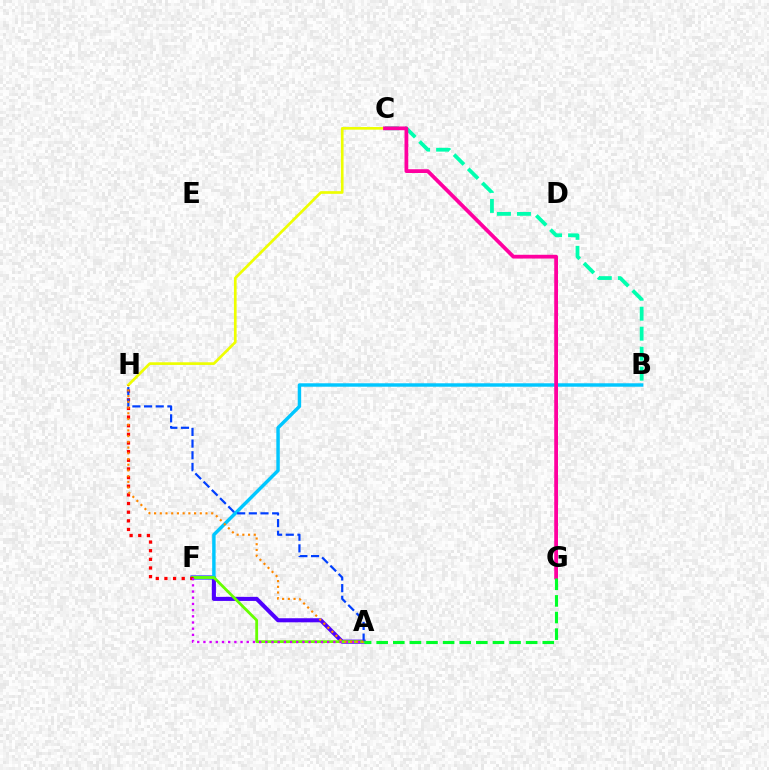{('A', 'F'): [{'color': '#4f00ff', 'line_style': 'solid', 'thickness': 2.94}, {'color': '#66ff00', 'line_style': 'solid', 'thickness': 2.01}, {'color': '#d600ff', 'line_style': 'dotted', 'thickness': 1.68}], ('C', 'H'): [{'color': '#eeff00', 'line_style': 'solid', 'thickness': 1.93}], ('B', 'C'): [{'color': '#00ffaf', 'line_style': 'dashed', 'thickness': 2.72}], ('B', 'F'): [{'color': '#00c7ff', 'line_style': 'solid', 'thickness': 2.47}], ('F', 'H'): [{'color': '#ff0000', 'line_style': 'dotted', 'thickness': 2.35}], ('A', 'H'): [{'color': '#003fff', 'line_style': 'dashed', 'thickness': 1.58}, {'color': '#ff8800', 'line_style': 'dotted', 'thickness': 1.55}], ('C', 'G'): [{'color': '#ff00a0', 'line_style': 'solid', 'thickness': 2.71}], ('A', 'G'): [{'color': '#00ff27', 'line_style': 'dashed', 'thickness': 2.26}]}